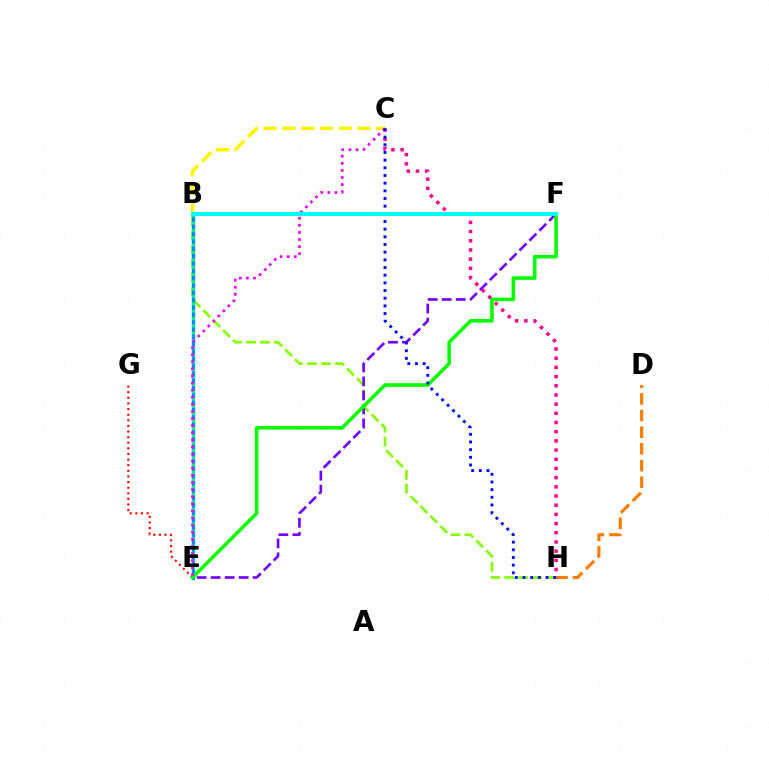{('B', 'H'): [{'color': '#84ff00', 'line_style': 'dashed', 'thickness': 1.9}], ('B', 'E'): [{'color': '#008cff', 'line_style': 'solid', 'thickness': 2.44}, {'color': '#00ff74', 'line_style': 'dotted', 'thickness': 1.99}], ('D', 'H'): [{'color': '#ff7c00', 'line_style': 'dashed', 'thickness': 2.26}], ('E', 'G'): [{'color': '#ff0000', 'line_style': 'dotted', 'thickness': 1.53}], ('E', 'F'): [{'color': '#7200ff', 'line_style': 'dashed', 'thickness': 1.9}, {'color': '#08ff00', 'line_style': 'solid', 'thickness': 2.57}], ('B', 'C'): [{'color': '#fcf500', 'line_style': 'dashed', 'thickness': 2.55}], ('C', 'H'): [{'color': '#ff0094', 'line_style': 'dotted', 'thickness': 2.5}, {'color': '#0010ff', 'line_style': 'dotted', 'thickness': 2.08}], ('C', 'E'): [{'color': '#ee00ff', 'line_style': 'dotted', 'thickness': 1.93}], ('B', 'F'): [{'color': '#00fff6', 'line_style': 'solid', 'thickness': 2.85}]}